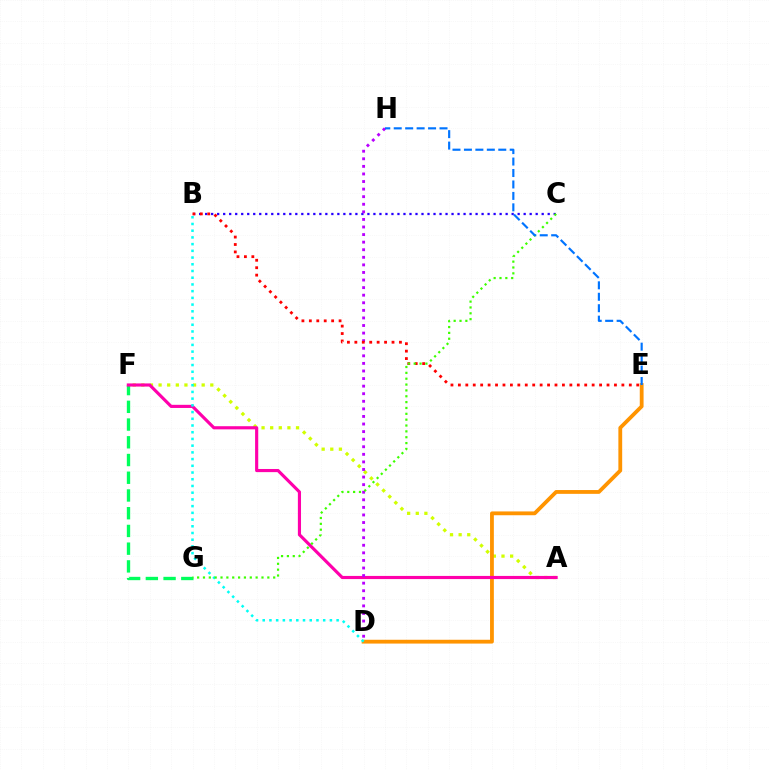{('A', 'F'): [{'color': '#d1ff00', 'line_style': 'dotted', 'thickness': 2.34}, {'color': '#ff00ac', 'line_style': 'solid', 'thickness': 2.26}], ('D', 'E'): [{'color': '#ff9400', 'line_style': 'solid', 'thickness': 2.74}], ('F', 'G'): [{'color': '#00ff5c', 'line_style': 'dashed', 'thickness': 2.41}], ('B', 'D'): [{'color': '#00fff6', 'line_style': 'dotted', 'thickness': 1.83}], ('B', 'C'): [{'color': '#2500ff', 'line_style': 'dotted', 'thickness': 1.63}], ('D', 'H'): [{'color': '#b900ff', 'line_style': 'dotted', 'thickness': 2.06}], ('B', 'E'): [{'color': '#ff0000', 'line_style': 'dotted', 'thickness': 2.02}], ('C', 'G'): [{'color': '#3dff00', 'line_style': 'dotted', 'thickness': 1.59}], ('E', 'H'): [{'color': '#0074ff', 'line_style': 'dashed', 'thickness': 1.56}]}